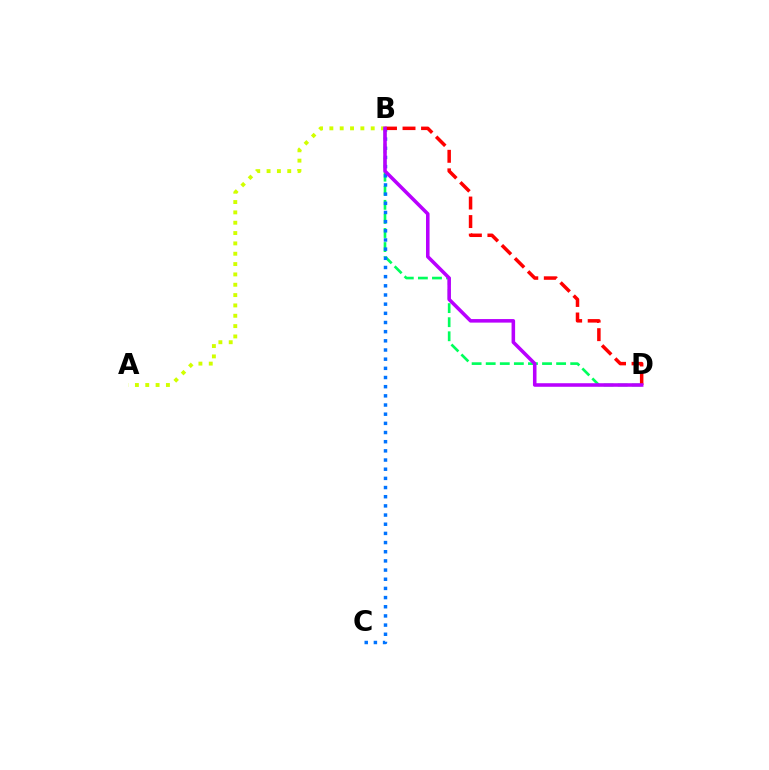{('A', 'B'): [{'color': '#d1ff00', 'line_style': 'dotted', 'thickness': 2.81}], ('B', 'D'): [{'color': '#00ff5c', 'line_style': 'dashed', 'thickness': 1.91}, {'color': '#ff0000', 'line_style': 'dashed', 'thickness': 2.52}, {'color': '#b900ff', 'line_style': 'solid', 'thickness': 2.56}], ('B', 'C'): [{'color': '#0074ff', 'line_style': 'dotted', 'thickness': 2.49}]}